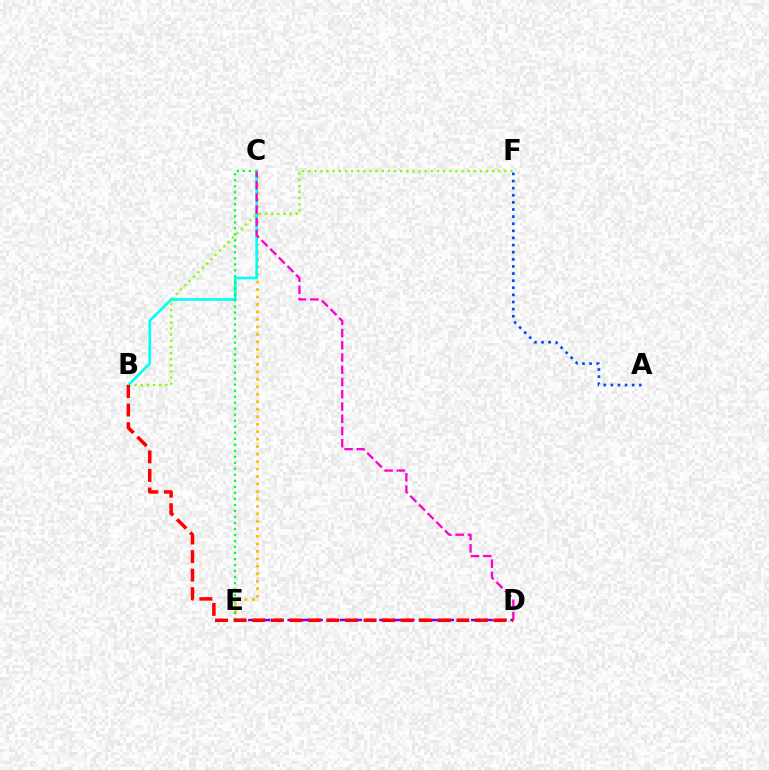{('C', 'E'): [{'color': '#ffbd00', 'line_style': 'dotted', 'thickness': 2.03}, {'color': '#00ff39', 'line_style': 'dotted', 'thickness': 1.63}], ('D', 'E'): [{'color': '#7200ff', 'line_style': 'dashed', 'thickness': 1.78}], ('B', 'F'): [{'color': '#84ff00', 'line_style': 'dotted', 'thickness': 1.67}], ('A', 'F'): [{'color': '#004bff', 'line_style': 'dotted', 'thickness': 1.93}], ('B', 'C'): [{'color': '#00fff6', 'line_style': 'solid', 'thickness': 1.89}], ('C', 'D'): [{'color': '#ff00cf', 'line_style': 'dashed', 'thickness': 1.66}], ('B', 'D'): [{'color': '#ff0000', 'line_style': 'dashed', 'thickness': 2.52}]}